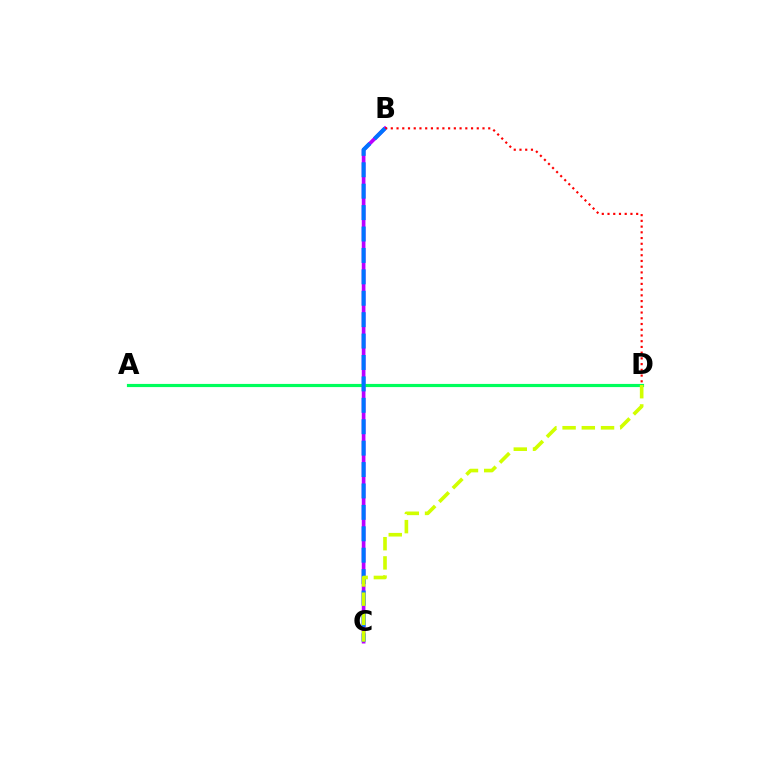{('B', 'C'): [{'color': '#b900ff', 'line_style': 'solid', 'thickness': 2.64}, {'color': '#0074ff', 'line_style': 'dashed', 'thickness': 2.91}], ('B', 'D'): [{'color': '#ff0000', 'line_style': 'dotted', 'thickness': 1.56}], ('A', 'D'): [{'color': '#00ff5c', 'line_style': 'solid', 'thickness': 2.28}], ('C', 'D'): [{'color': '#d1ff00', 'line_style': 'dashed', 'thickness': 2.61}]}